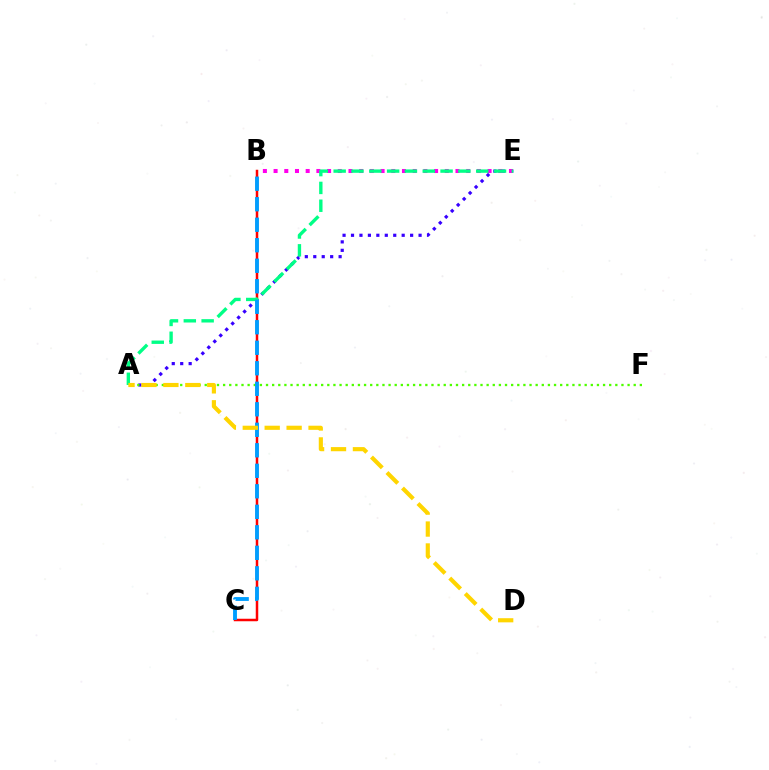{('A', 'E'): [{'color': '#3700ff', 'line_style': 'dotted', 'thickness': 2.29}, {'color': '#00ff86', 'line_style': 'dashed', 'thickness': 2.42}], ('B', 'C'): [{'color': '#ff0000', 'line_style': 'solid', 'thickness': 1.8}, {'color': '#009eff', 'line_style': 'dashed', 'thickness': 2.79}], ('A', 'F'): [{'color': '#4fff00', 'line_style': 'dotted', 'thickness': 1.67}], ('B', 'E'): [{'color': '#ff00ed', 'line_style': 'dotted', 'thickness': 2.91}], ('A', 'D'): [{'color': '#ffd500', 'line_style': 'dashed', 'thickness': 2.98}]}